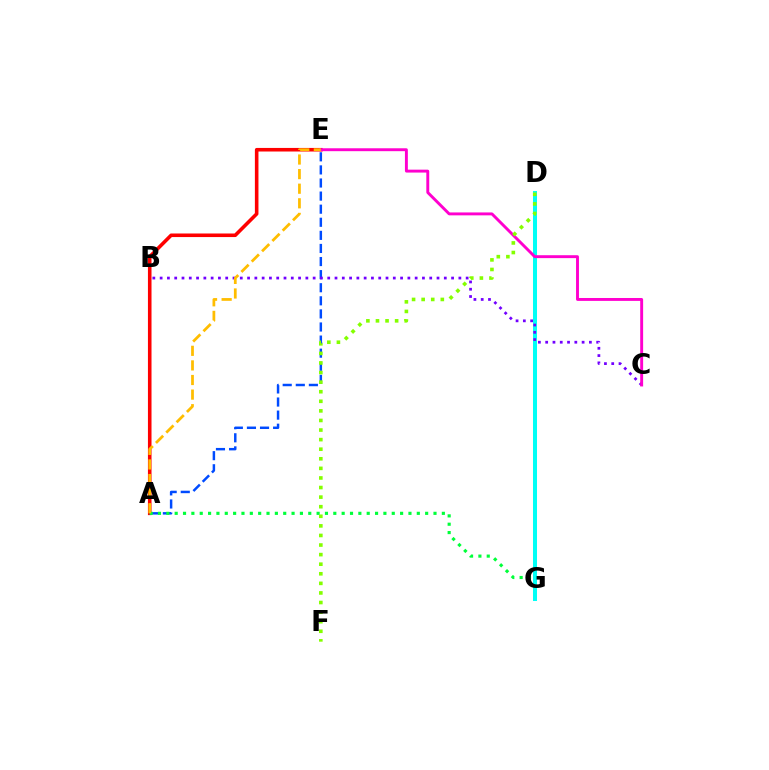{('A', 'E'): [{'color': '#ff0000', 'line_style': 'solid', 'thickness': 2.58}, {'color': '#004bff', 'line_style': 'dashed', 'thickness': 1.78}, {'color': '#ffbd00', 'line_style': 'dashed', 'thickness': 1.98}], ('A', 'G'): [{'color': '#00ff39', 'line_style': 'dotted', 'thickness': 2.27}], ('D', 'G'): [{'color': '#00fff6', 'line_style': 'solid', 'thickness': 2.89}], ('B', 'C'): [{'color': '#7200ff', 'line_style': 'dotted', 'thickness': 1.98}], ('C', 'E'): [{'color': '#ff00cf', 'line_style': 'solid', 'thickness': 2.09}], ('D', 'F'): [{'color': '#84ff00', 'line_style': 'dotted', 'thickness': 2.6}]}